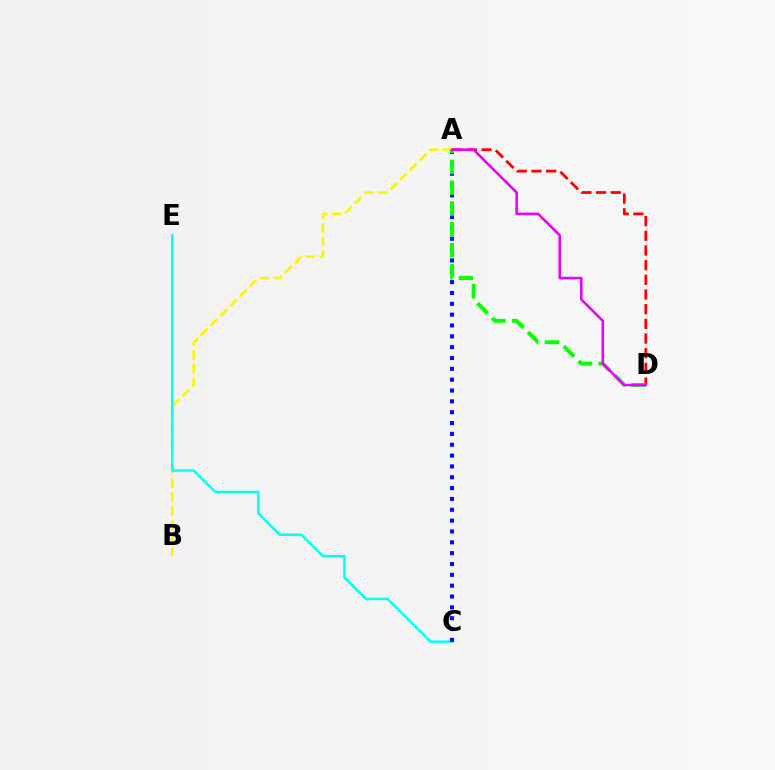{('A', 'D'): [{'color': '#ff0000', 'line_style': 'dashed', 'thickness': 1.99}, {'color': '#08ff00', 'line_style': 'dashed', 'thickness': 2.83}, {'color': '#ee00ff', 'line_style': 'solid', 'thickness': 1.85}], ('A', 'B'): [{'color': '#fcf500', 'line_style': 'dashed', 'thickness': 1.87}], ('C', 'E'): [{'color': '#00fff6', 'line_style': 'solid', 'thickness': 1.76}], ('A', 'C'): [{'color': '#0010ff', 'line_style': 'dotted', 'thickness': 2.95}]}